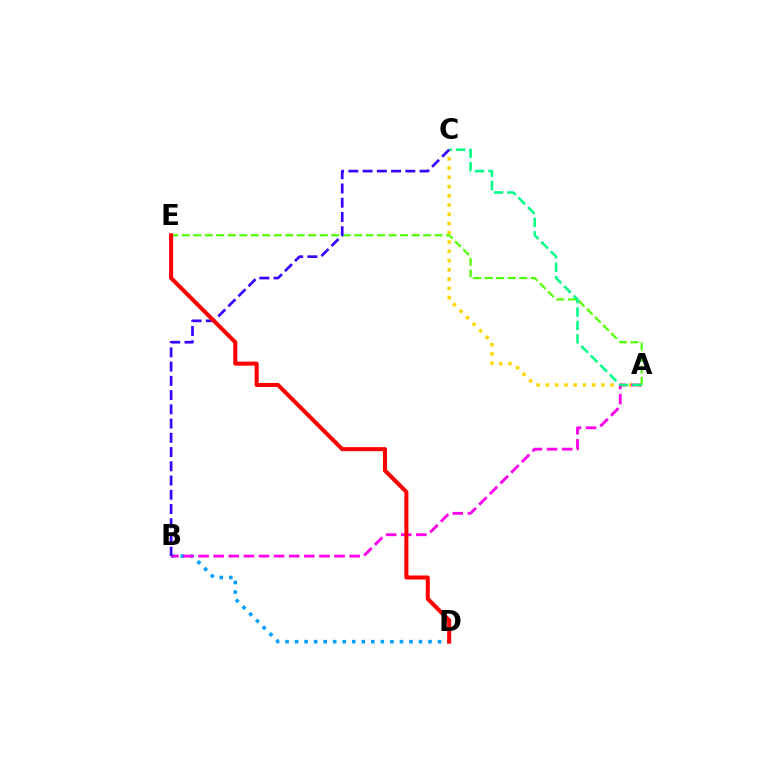{('B', 'D'): [{'color': '#009eff', 'line_style': 'dotted', 'thickness': 2.59}], ('A', 'C'): [{'color': '#ffd500', 'line_style': 'dotted', 'thickness': 2.51}, {'color': '#00ff86', 'line_style': 'dashed', 'thickness': 1.82}], ('A', 'B'): [{'color': '#ff00ed', 'line_style': 'dashed', 'thickness': 2.05}], ('A', 'E'): [{'color': '#4fff00', 'line_style': 'dashed', 'thickness': 1.56}], ('B', 'C'): [{'color': '#3700ff', 'line_style': 'dashed', 'thickness': 1.93}], ('D', 'E'): [{'color': '#ff0000', 'line_style': 'solid', 'thickness': 2.92}]}